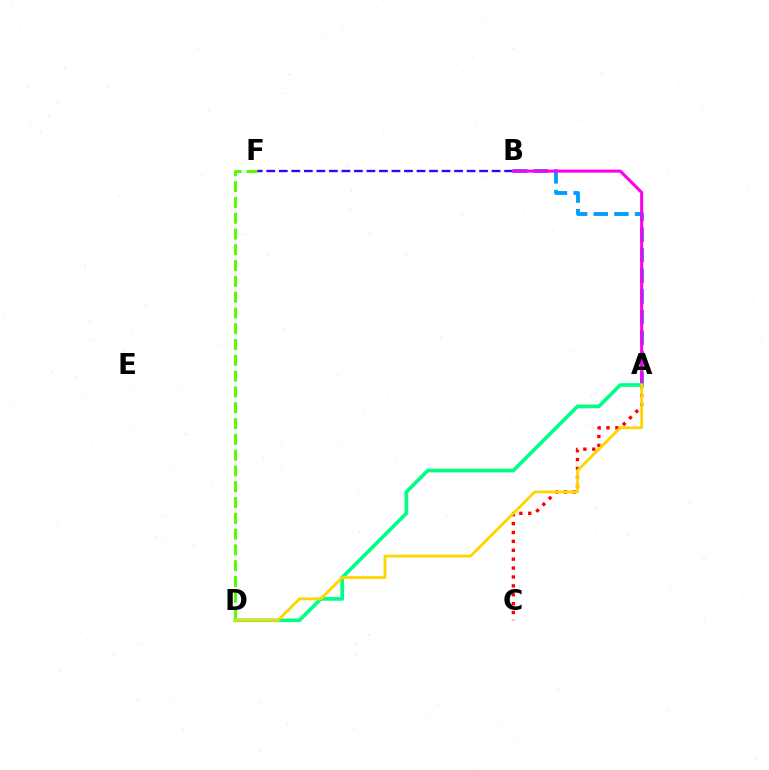{('A', 'B'): [{'color': '#009eff', 'line_style': 'dashed', 'thickness': 2.8}, {'color': '#ff00ed', 'line_style': 'solid', 'thickness': 2.21}], ('B', 'F'): [{'color': '#3700ff', 'line_style': 'dashed', 'thickness': 1.7}], ('A', 'C'): [{'color': '#ff0000', 'line_style': 'dotted', 'thickness': 2.42}], ('A', 'D'): [{'color': '#00ff86', 'line_style': 'solid', 'thickness': 2.63}, {'color': '#ffd500', 'line_style': 'solid', 'thickness': 2.03}], ('D', 'F'): [{'color': '#4fff00', 'line_style': 'dashed', 'thickness': 2.15}]}